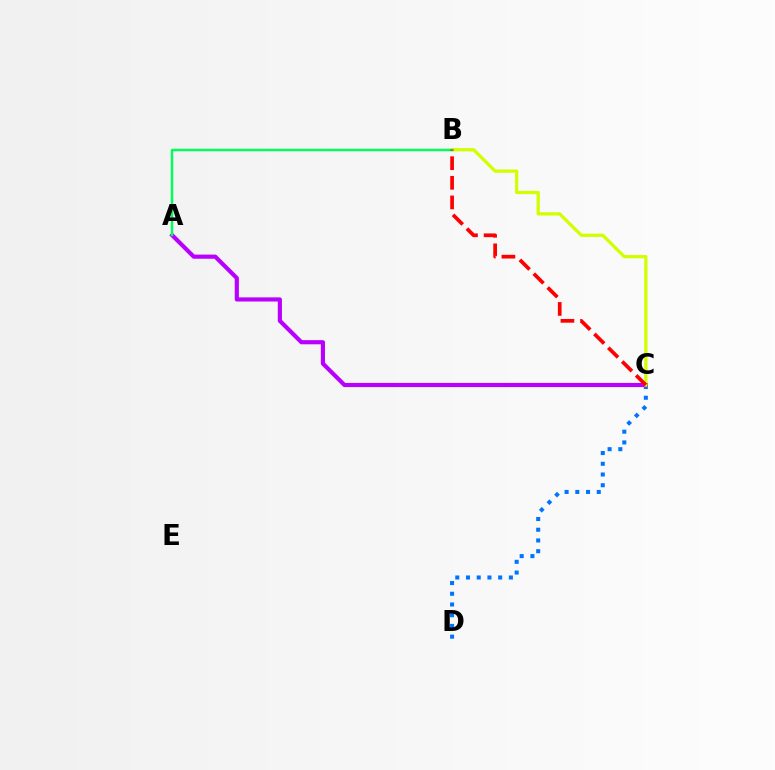{('C', 'D'): [{'color': '#0074ff', 'line_style': 'dotted', 'thickness': 2.91}], ('A', 'C'): [{'color': '#b900ff', 'line_style': 'solid', 'thickness': 2.99}], ('B', 'C'): [{'color': '#d1ff00', 'line_style': 'solid', 'thickness': 2.35}, {'color': '#ff0000', 'line_style': 'dashed', 'thickness': 2.66}], ('A', 'B'): [{'color': '#00ff5c', 'line_style': 'solid', 'thickness': 1.77}]}